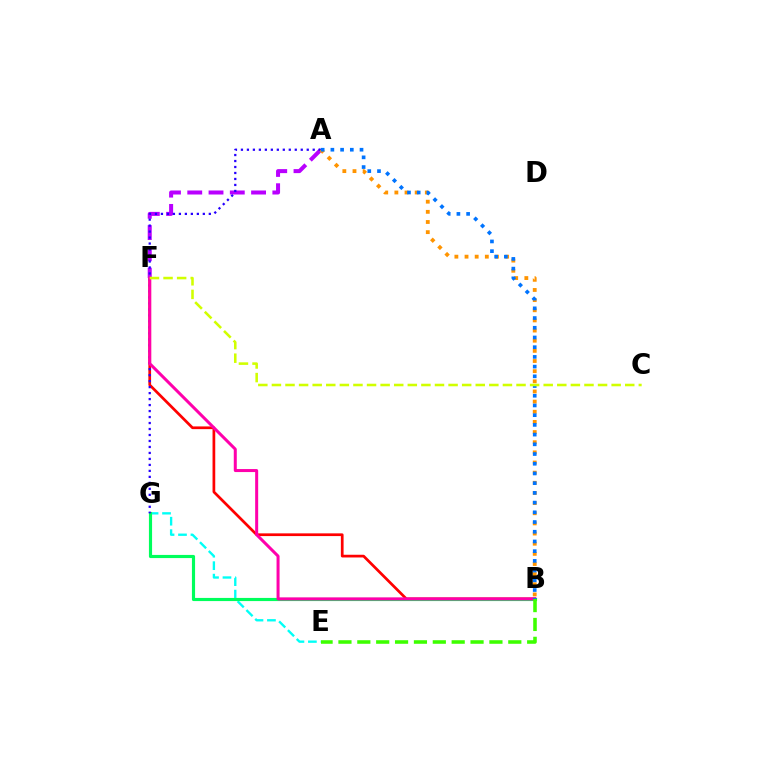{('B', 'F'): [{'color': '#ff0000', 'line_style': 'solid', 'thickness': 1.96}, {'color': '#ff00ac', 'line_style': 'solid', 'thickness': 2.17}], ('A', 'F'): [{'color': '#b900ff', 'line_style': 'dashed', 'thickness': 2.89}], ('E', 'G'): [{'color': '#00fff6', 'line_style': 'dashed', 'thickness': 1.69}], ('B', 'G'): [{'color': '#00ff5c', 'line_style': 'solid', 'thickness': 2.27}], ('A', 'G'): [{'color': '#2500ff', 'line_style': 'dotted', 'thickness': 1.63}], ('B', 'E'): [{'color': '#3dff00', 'line_style': 'dashed', 'thickness': 2.56}], ('A', 'B'): [{'color': '#ff9400', 'line_style': 'dotted', 'thickness': 2.76}, {'color': '#0074ff', 'line_style': 'dotted', 'thickness': 2.64}], ('C', 'F'): [{'color': '#d1ff00', 'line_style': 'dashed', 'thickness': 1.85}]}